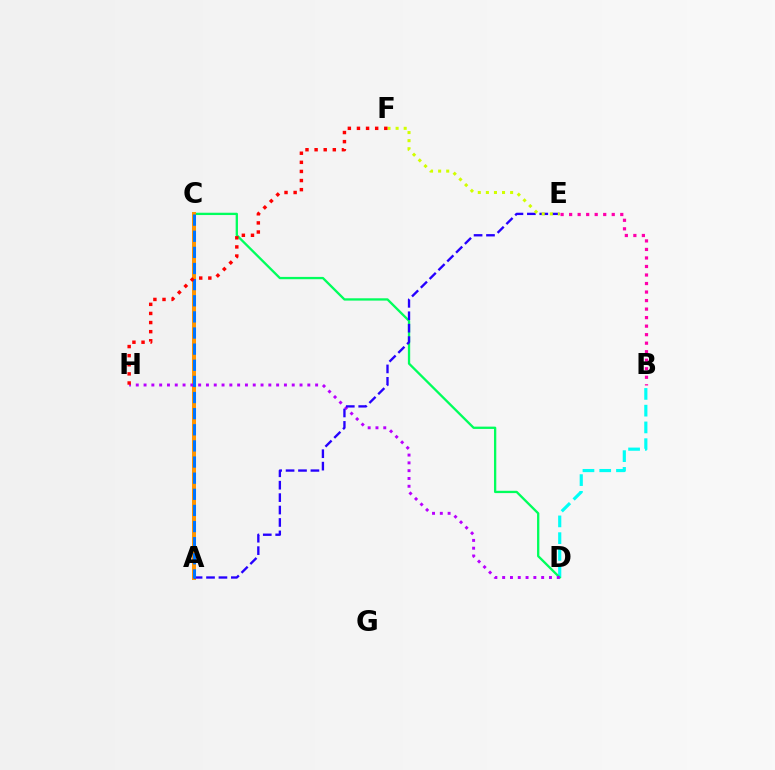{('B', 'D'): [{'color': '#00fff6', 'line_style': 'dashed', 'thickness': 2.28}], ('C', 'D'): [{'color': '#00ff5c', 'line_style': 'solid', 'thickness': 1.66}], ('B', 'E'): [{'color': '#ff00ac', 'line_style': 'dotted', 'thickness': 2.32}], ('A', 'C'): [{'color': '#3dff00', 'line_style': 'dashed', 'thickness': 2.54}, {'color': '#ff9400', 'line_style': 'solid', 'thickness': 2.89}, {'color': '#0074ff', 'line_style': 'dashed', 'thickness': 2.19}], ('D', 'H'): [{'color': '#b900ff', 'line_style': 'dotted', 'thickness': 2.12}], ('A', 'E'): [{'color': '#2500ff', 'line_style': 'dashed', 'thickness': 1.69}], ('E', 'F'): [{'color': '#d1ff00', 'line_style': 'dotted', 'thickness': 2.2}], ('F', 'H'): [{'color': '#ff0000', 'line_style': 'dotted', 'thickness': 2.47}]}